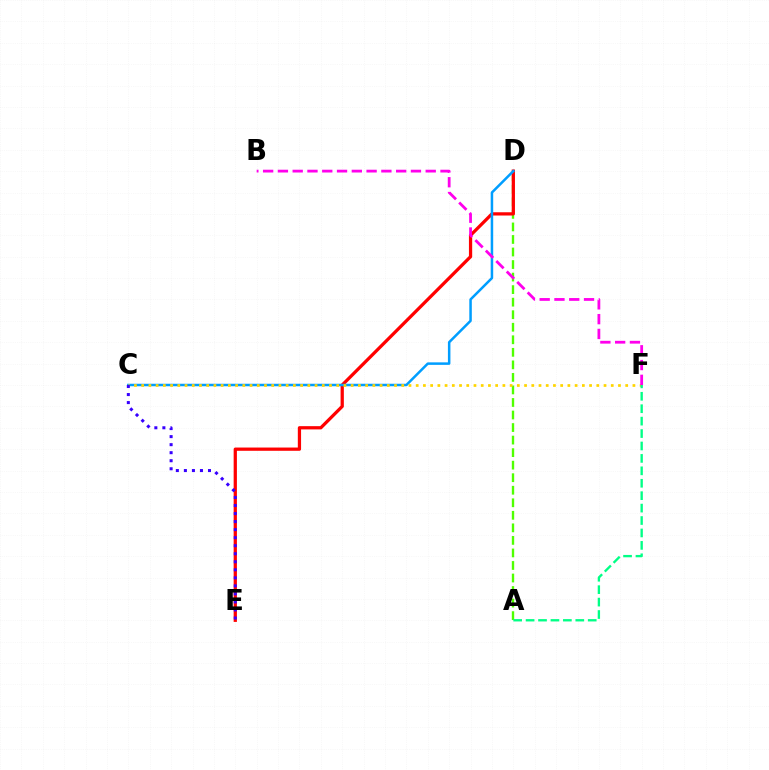{('A', 'D'): [{'color': '#4fff00', 'line_style': 'dashed', 'thickness': 1.7}], ('D', 'E'): [{'color': '#ff0000', 'line_style': 'solid', 'thickness': 2.34}], ('C', 'D'): [{'color': '#009eff', 'line_style': 'solid', 'thickness': 1.81}], ('C', 'F'): [{'color': '#ffd500', 'line_style': 'dotted', 'thickness': 1.96}], ('B', 'F'): [{'color': '#ff00ed', 'line_style': 'dashed', 'thickness': 2.01}], ('C', 'E'): [{'color': '#3700ff', 'line_style': 'dotted', 'thickness': 2.18}], ('A', 'F'): [{'color': '#00ff86', 'line_style': 'dashed', 'thickness': 1.69}]}